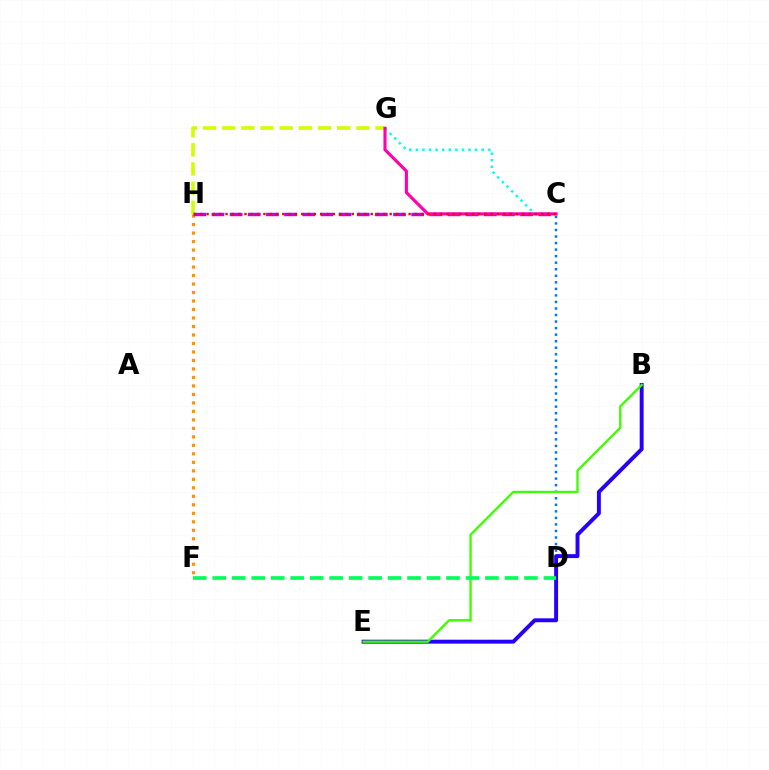{('C', 'D'): [{'color': '#0074ff', 'line_style': 'dotted', 'thickness': 1.78}], ('B', 'E'): [{'color': '#2500ff', 'line_style': 'solid', 'thickness': 2.83}, {'color': '#3dff00', 'line_style': 'solid', 'thickness': 1.7}], ('G', 'H'): [{'color': '#d1ff00', 'line_style': 'dashed', 'thickness': 2.6}], ('F', 'H'): [{'color': '#ff9400', 'line_style': 'dotted', 'thickness': 2.31}], ('C', 'H'): [{'color': '#b900ff', 'line_style': 'dashed', 'thickness': 2.47}, {'color': '#ff0000', 'line_style': 'dotted', 'thickness': 1.72}], ('C', 'G'): [{'color': '#00fff6', 'line_style': 'dotted', 'thickness': 1.79}, {'color': '#ff00ac', 'line_style': 'solid', 'thickness': 2.24}], ('D', 'F'): [{'color': '#00ff5c', 'line_style': 'dashed', 'thickness': 2.65}]}